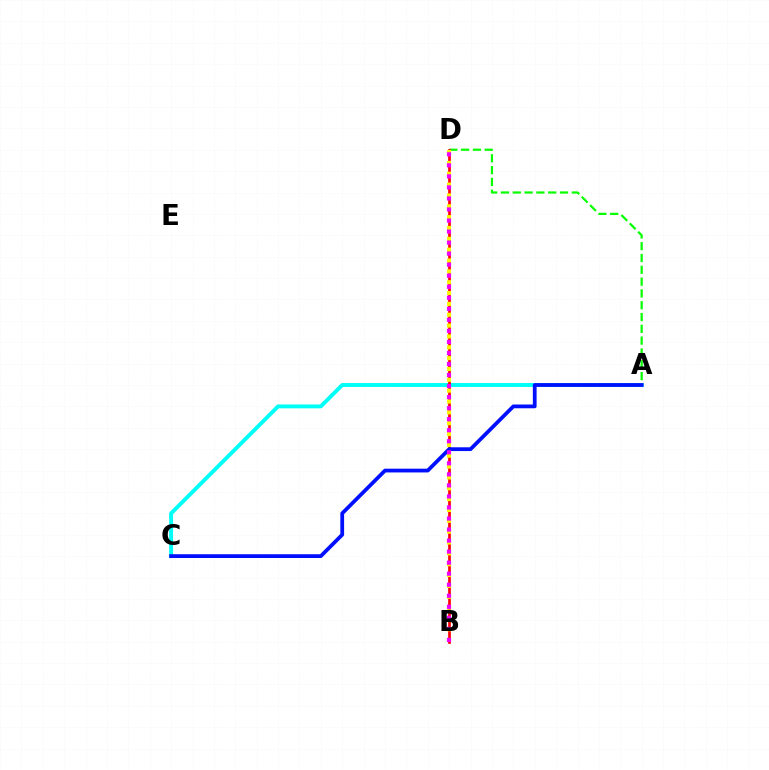{('A', 'C'): [{'color': '#00fff6', 'line_style': 'solid', 'thickness': 2.82}, {'color': '#0010ff', 'line_style': 'solid', 'thickness': 2.71}], ('A', 'D'): [{'color': '#08ff00', 'line_style': 'dashed', 'thickness': 1.6}], ('B', 'D'): [{'color': '#ff0000', 'line_style': 'solid', 'thickness': 1.94}, {'color': '#fcf500', 'line_style': 'dotted', 'thickness': 2.95}, {'color': '#ee00ff', 'line_style': 'dotted', 'thickness': 3.0}]}